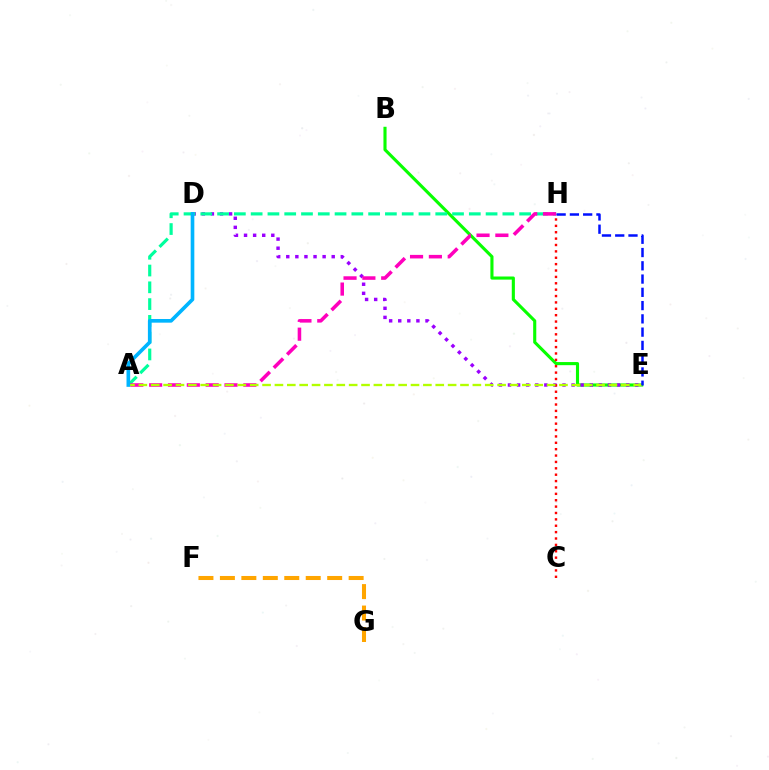{('B', 'E'): [{'color': '#08ff00', 'line_style': 'solid', 'thickness': 2.24}], ('D', 'E'): [{'color': '#9b00ff', 'line_style': 'dotted', 'thickness': 2.47}], ('A', 'H'): [{'color': '#00ff9d', 'line_style': 'dashed', 'thickness': 2.28}, {'color': '#ff00bd', 'line_style': 'dashed', 'thickness': 2.56}], ('F', 'G'): [{'color': '#ffa500', 'line_style': 'dashed', 'thickness': 2.91}], ('C', 'H'): [{'color': '#ff0000', 'line_style': 'dotted', 'thickness': 1.73}], ('A', 'E'): [{'color': '#b3ff00', 'line_style': 'dashed', 'thickness': 1.68}], ('A', 'D'): [{'color': '#00b5ff', 'line_style': 'solid', 'thickness': 2.63}], ('E', 'H'): [{'color': '#0010ff', 'line_style': 'dashed', 'thickness': 1.8}]}